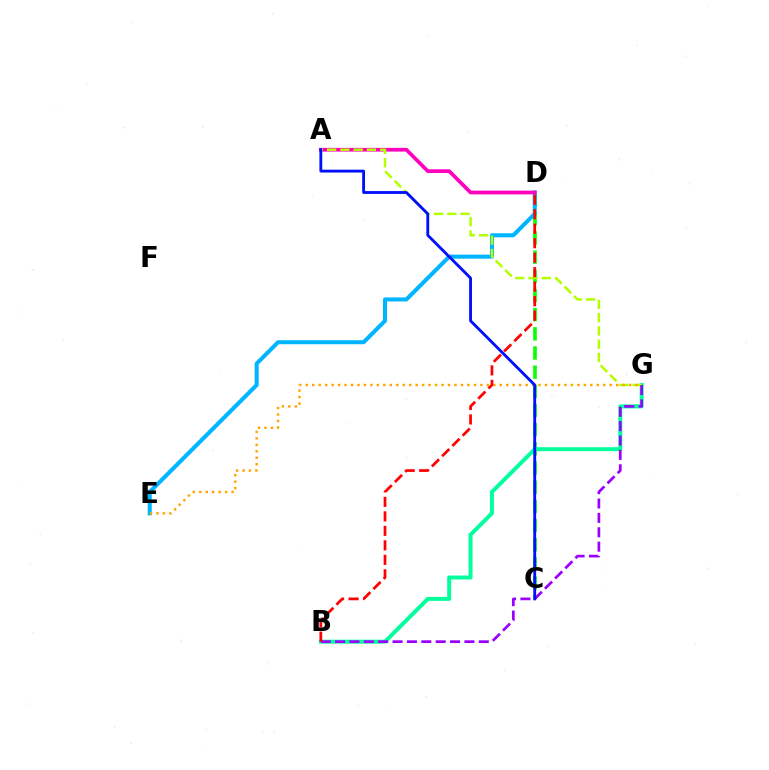{('C', 'D'): [{'color': '#08ff00', 'line_style': 'dashed', 'thickness': 2.6}], ('D', 'E'): [{'color': '#00b5ff', 'line_style': 'solid', 'thickness': 2.91}], ('A', 'D'): [{'color': '#ff00bd', 'line_style': 'solid', 'thickness': 2.67}], ('B', 'G'): [{'color': '#00ff9d', 'line_style': 'solid', 'thickness': 2.85}, {'color': '#9b00ff', 'line_style': 'dashed', 'thickness': 1.95}], ('A', 'G'): [{'color': '#b3ff00', 'line_style': 'dashed', 'thickness': 1.8}], ('E', 'G'): [{'color': '#ffa500', 'line_style': 'dotted', 'thickness': 1.76}], ('A', 'C'): [{'color': '#0010ff', 'line_style': 'solid', 'thickness': 2.05}], ('B', 'D'): [{'color': '#ff0000', 'line_style': 'dashed', 'thickness': 1.97}]}